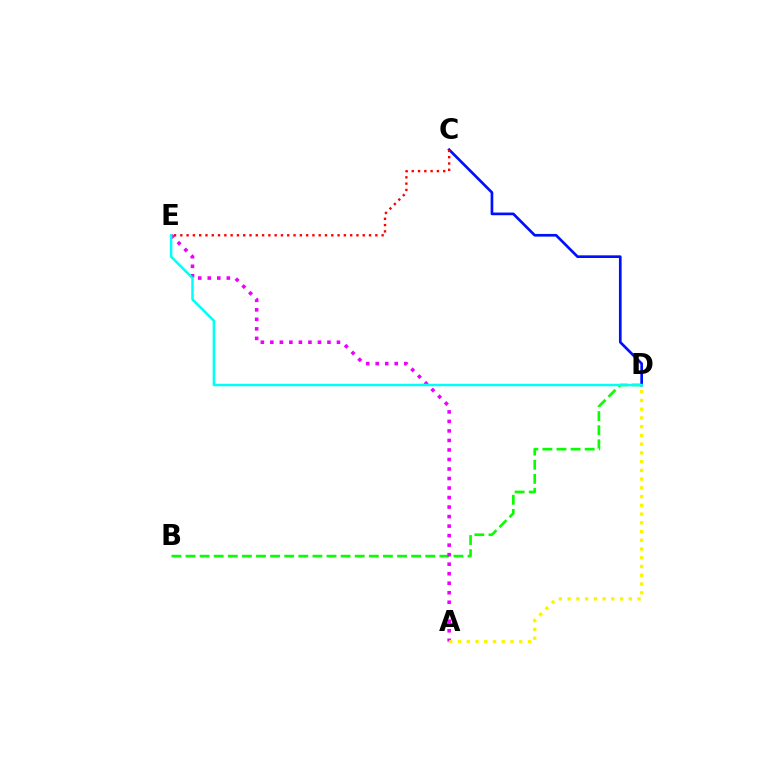{('B', 'D'): [{'color': '#08ff00', 'line_style': 'dashed', 'thickness': 1.92}], ('C', 'D'): [{'color': '#0010ff', 'line_style': 'solid', 'thickness': 1.93}], ('A', 'E'): [{'color': '#ee00ff', 'line_style': 'dotted', 'thickness': 2.59}], ('D', 'E'): [{'color': '#00fff6', 'line_style': 'solid', 'thickness': 1.8}], ('A', 'D'): [{'color': '#fcf500', 'line_style': 'dotted', 'thickness': 2.37}], ('C', 'E'): [{'color': '#ff0000', 'line_style': 'dotted', 'thickness': 1.71}]}